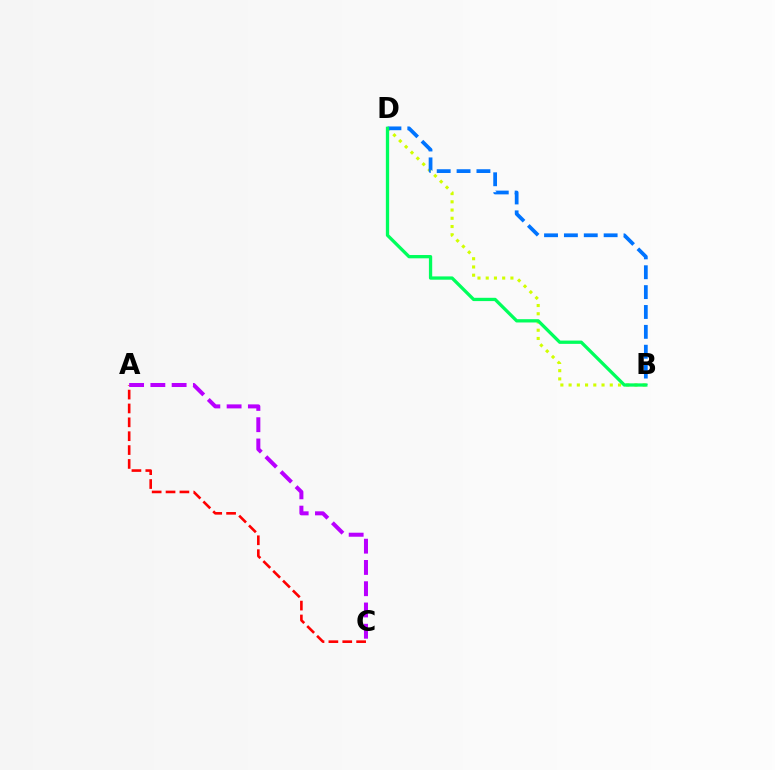{('A', 'C'): [{'color': '#ff0000', 'line_style': 'dashed', 'thickness': 1.88}, {'color': '#b900ff', 'line_style': 'dashed', 'thickness': 2.89}], ('B', 'D'): [{'color': '#d1ff00', 'line_style': 'dotted', 'thickness': 2.24}, {'color': '#0074ff', 'line_style': 'dashed', 'thickness': 2.7}, {'color': '#00ff5c', 'line_style': 'solid', 'thickness': 2.37}]}